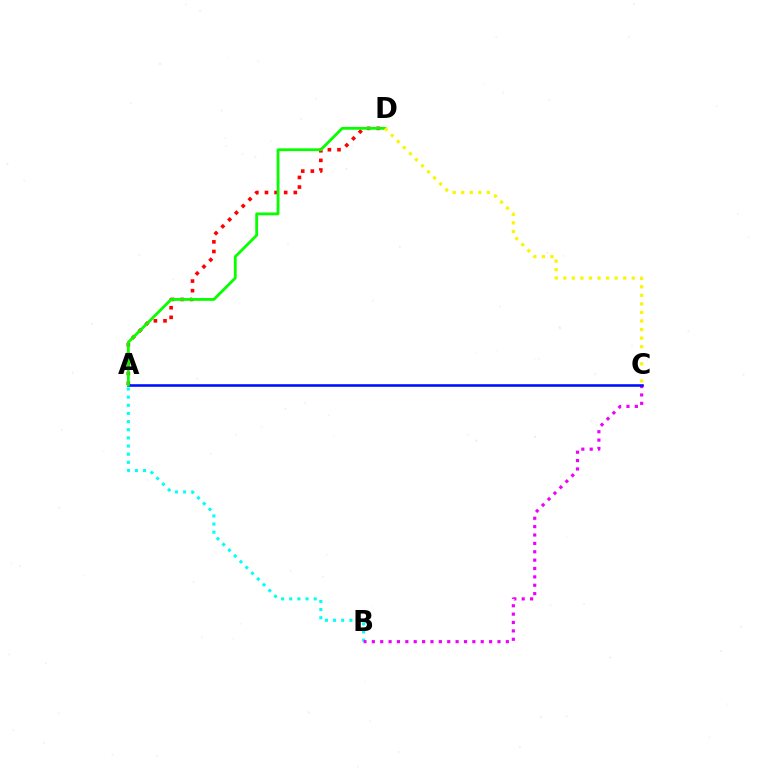{('A', 'B'): [{'color': '#00fff6', 'line_style': 'dotted', 'thickness': 2.21}], ('B', 'C'): [{'color': '#ee00ff', 'line_style': 'dotted', 'thickness': 2.28}], ('A', 'D'): [{'color': '#ff0000', 'line_style': 'dotted', 'thickness': 2.61}, {'color': '#08ff00', 'line_style': 'solid', 'thickness': 2.03}], ('A', 'C'): [{'color': '#0010ff', 'line_style': 'solid', 'thickness': 1.87}], ('C', 'D'): [{'color': '#fcf500', 'line_style': 'dotted', 'thickness': 2.32}]}